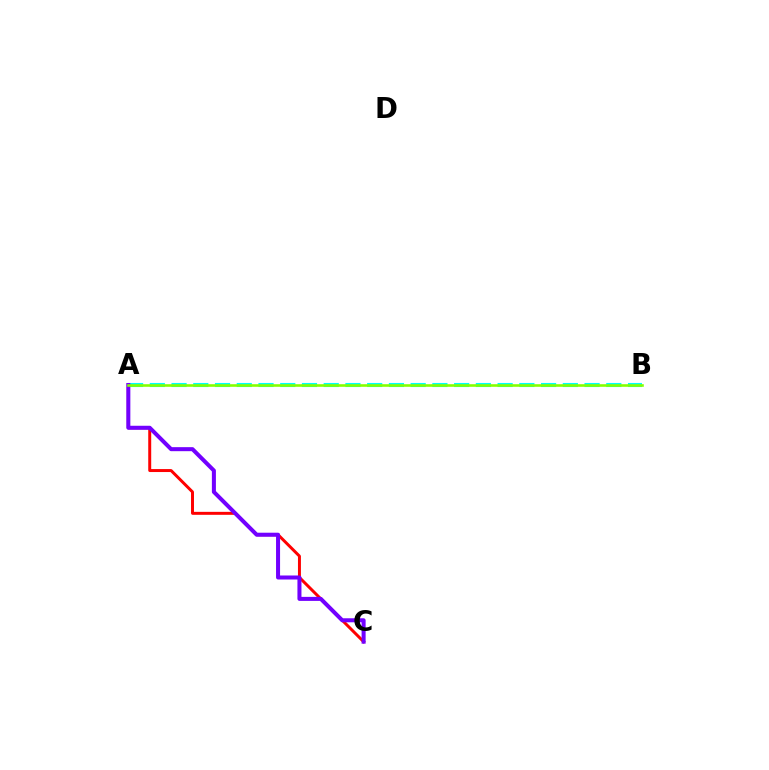{('A', 'C'): [{'color': '#ff0000', 'line_style': 'solid', 'thickness': 2.14}, {'color': '#7200ff', 'line_style': 'solid', 'thickness': 2.9}], ('A', 'B'): [{'color': '#00fff6', 'line_style': 'dashed', 'thickness': 2.95}, {'color': '#84ff00', 'line_style': 'solid', 'thickness': 1.87}]}